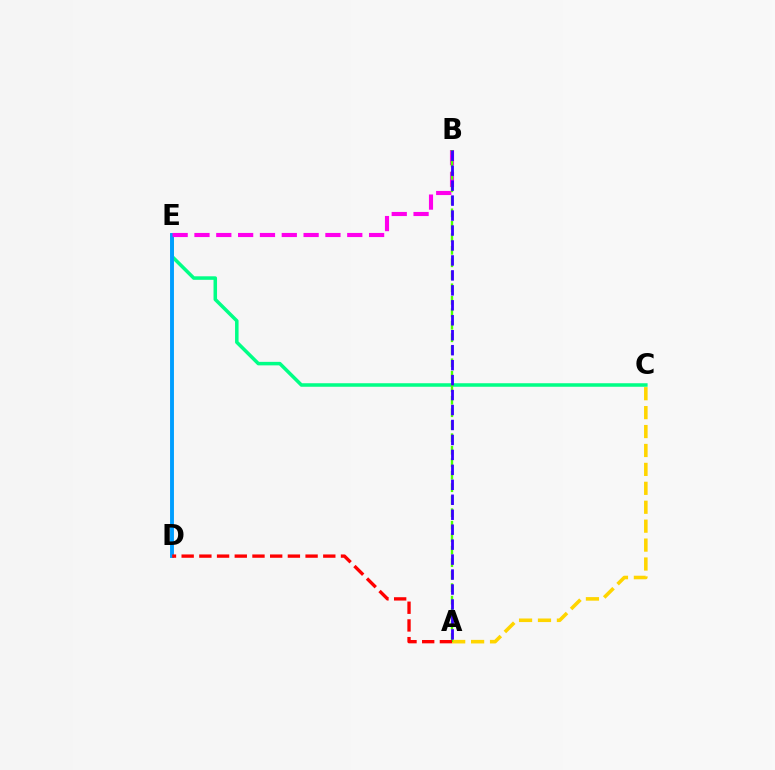{('A', 'C'): [{'color': '#ffd500', 'line_style': 'dashed', 'thickness': 2.57}], ('C', 'E'): [{'color': '#00ff86', 'line_style': 'solid', 'thickness': 2.53}], ('D', 'E'): [{'color': '#009eff', 'line_style': 'solid', 'thickness': 2.8}], ('B', 'E'): [{'color': '#ff00ed', 'line_style': 'dashed', 'thickness': 2.97}], ('A', 'B'): [{'color': '#4fff00', 'line_style': 'dashed', 'thickness': 1.7}, {'color': '#3700ff', 'line_style': 'dashed', 'thickness': 2.03}], ('A', 'D'): [{'color': '#ff0000', 'line_style': 'dashed', 'thickness': 2.4}]}